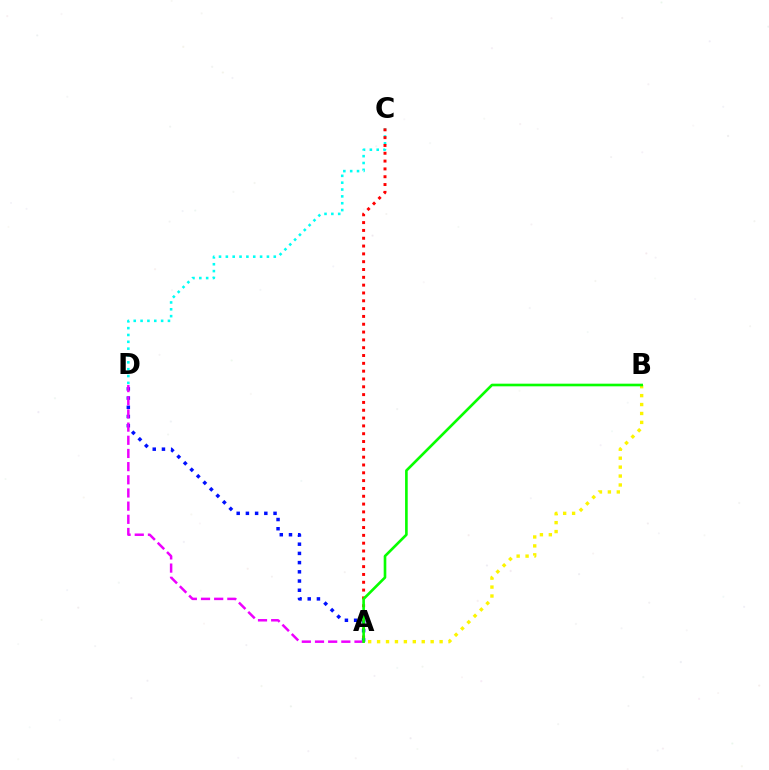{('C', 'D'): [{'color': '#00fff6', 'line_style': 'dotted', 'thickness': 1.86}], ('A', 'C'): [{'color': '#ff0000', 'line_style': 'dotted', 'thickness': 2.12}], ('A', 'D'): [{'color': '#0010ff', 'line_style': 'dotted', 'thickness': 2.5}, {'color': '#ee00ff', 'line_style': 'dashed', 'thickness': 1.79}], ('A', 'B'): [{'color': '#fcf500', 'line_style': 'dotted', 'thickness': 2.43}, {'color': '#08ff00', 'line_style': 'solid', 'thickness': 1.9}]}